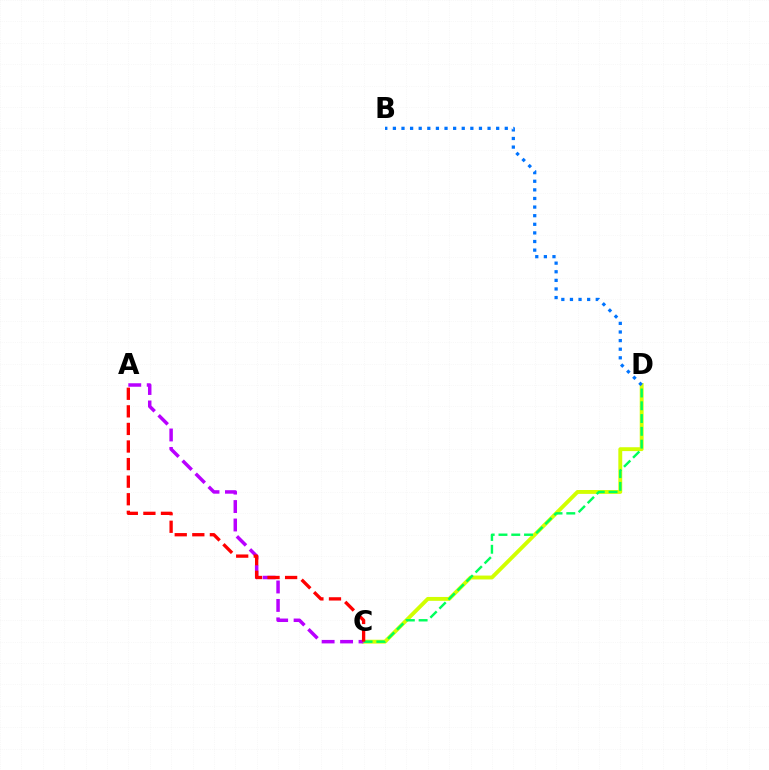{('C', 'D'): [{'color': '#d1ff00', 'line_style': 'solid', 'thickness': 2.79}, {'color': '#00ff5c', 'line_style': 'dashed', 'thickness': 1.74}], ('A', 'C'): [{'color': '#b900ff', 'line_style': 'dashed', 'thickness': 2.51}, {'color': '#ff0000', 'line_style': 'dashed', 'thickness': 2.39}], ('B', 'D'): [{'color': '#0074ff', 'line_style': 'dotted', 'thickness': 2.34}]}